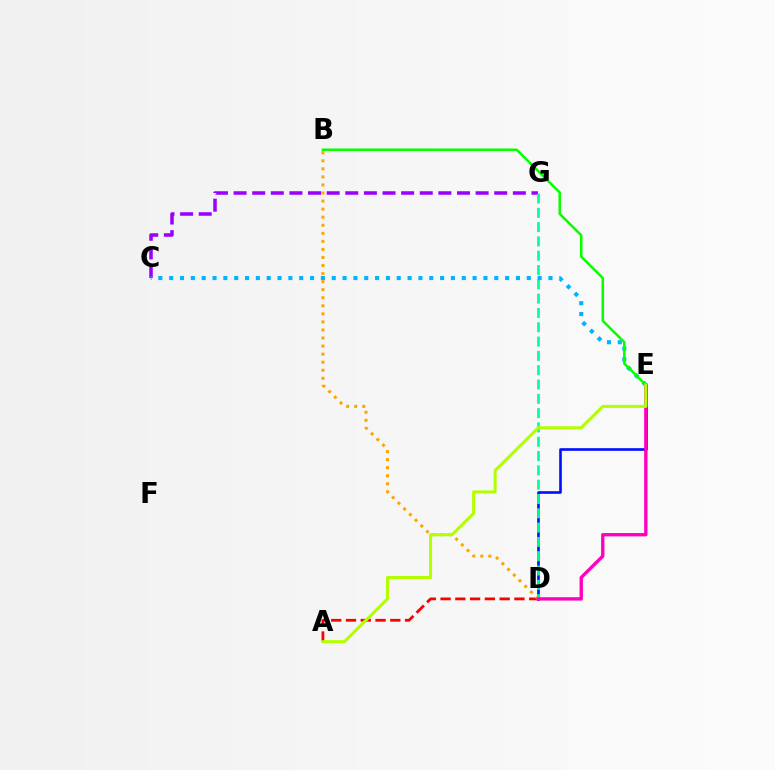{('D', 'E'): [{'color': '#0010ff', 'line_style': 'solid', 'thickness': 1.9}, {'color': '#ff00bd', 'line_style': 'solid', 'thickness': 2.42}], ('C', 'G'): [{'color': '#9b00ff', 'line_style': 'dashed', 'thickness': 2.53}], ('D', 'G'): [{'color': '#00ff9d', 'line_style': 'dashed', 'thickness': 1.94}], ('A', 'D'): [{'color': '#ff0000', 'line_style': 'dashed', 'thickness': 2.01}], ('C', 'E'): [{'color': '#00b5ff', 'line_style': 'dotted', 'thickness': 2.94}], ('B', 'D'): [{'color': '#ffa500', 'line_style': 'dotted', 'thickness': 2.19}], ('B', 'E'): [{'color': '#08ff00', 'line_style': 'solid', 'thickness': 1.81}], ('A', 'E'): [{'color': '#b3ff00', 'line_style': 'solid', 'thickness': 2.19}]}